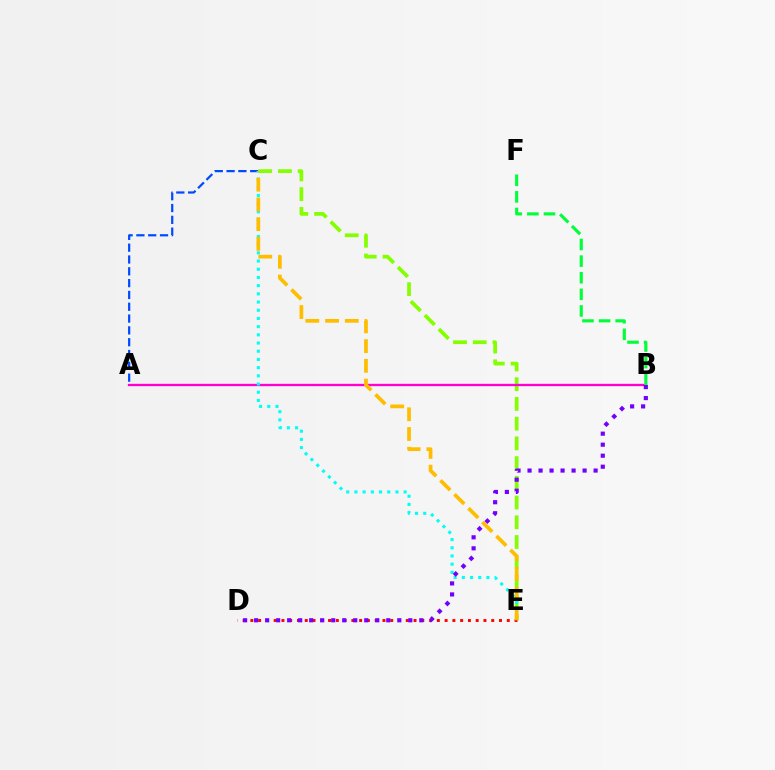{('A', 'C'): [{'color': '#004bff', 'line_style': 'dashed', 'thickness': 1.61}], ('C', 'E'): [{'color': '#84ff00', 'line_style': 'dashed', 'thickness': 2.68}, {'color': '#00fff6', 'line_style': 'dotted', 'thickness': 2.23}, {'color': '#ffbd00', 'line_style': 'dashed', 'thickness': 2.68}], ('A', 'B'): [{'color': '#ff00cf', 'line_style': 'solid', 'thickness': 1.68}], ('B', 'F'): [{'color': '#00ff39', 'line_style': 'dashed', 'thickness': 2.26}], ('D', 'E'): [{'color': '#ff0000', 'line_style': 'dotted', 'thickness': 2.11}], ('B', 'D'): [{'color': '#7200ff', 'line_style': 'dotted', 'thickness': 2.99}]}